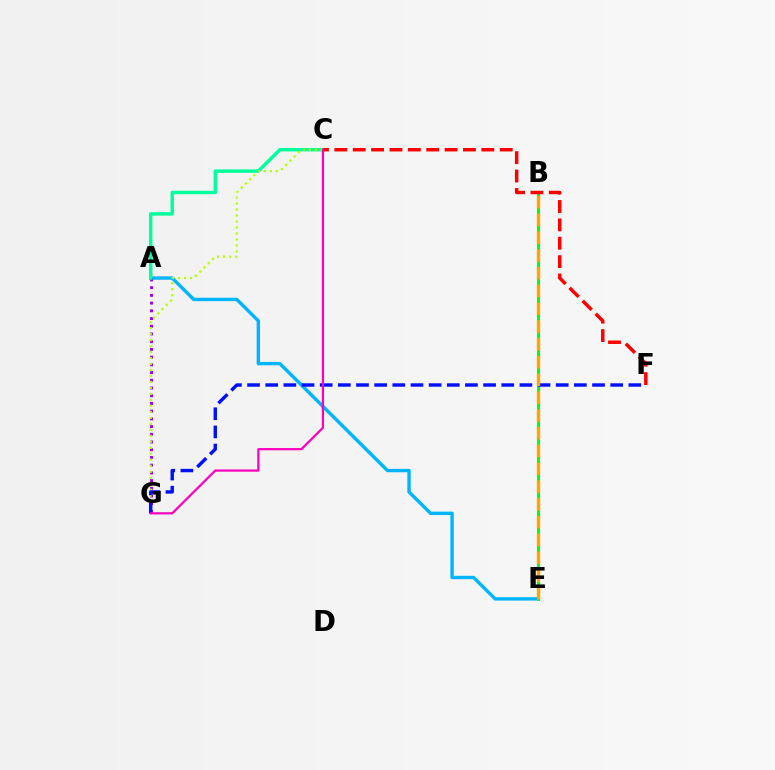{('A', 'E'): [{'color': '#00b5ff', 'line_style': 'solid', 'thickness': 2.44}], ('A', 'G'): [{'color': '#9b00ff', 'line_style': 'dotted', 'thickness': 2.1}], ('A', 'C'): [{'color': '#00ff9d', 'line_style': 'solid', 'thickness': 2.48}], ('B', 'E'): [{'color': '#08ff00', 'line_style': 'solid', 'thickness': 2.13}, {'color': '#ffa500', 'line_style': 'dashed', 'thickness': 2.42}], ('C', 'F'): [{'color': '#ff0000', 'line_style': 'dashed', 'thickness': 2.5}], ('C', 'G'): [{'color': '#b3ff00', 'line_style': 'dotted', 'thickness': 1.63}, {'color': '#ff00bd', 'line_style': 'solid', 'thickness': 1.61}], ('F', 'G'): [{'color': '#0010ff', 'line_style': 'dashed', 'thickness': 2.47}]}